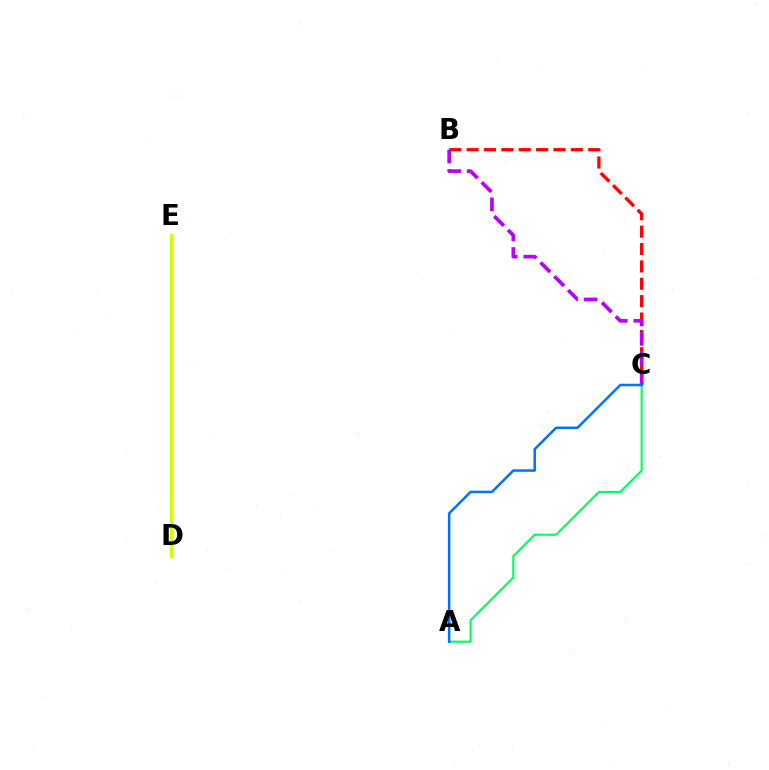{('B', 'C'): [{'color': '#ff0000', 'line_style': 'dashed', 'thickness': 2.36}, {'color': '#b900ff', 'line_style': 'dashed', 'thickness': 2.65}], ('D', 'E'): [{'color': '#d1ff00', 'line_style': 'solid', 'thickness': 2.37}], ('A', 'C'): [{'color': '#00ff5c', 'line_style': 'solid', 'thickness': 1.54}, {'color': '#0074ff', 'line_style': 'solid', 'thickness': 1.82}]}